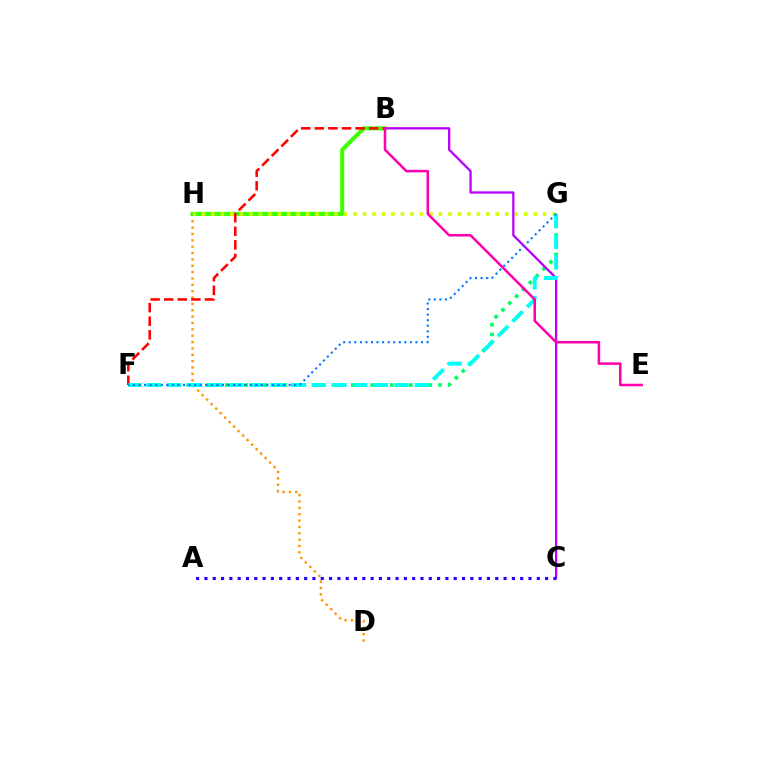{('D', 'H'): [{'color': '#ff9400', 'line_style': 'dotted', 'thickness': 1.73}], ('F', 'G'): [{'color': '#00ff5c', 'line_style': 'dotted', 'thickness': 2.63}, {'color': '#00fff6', 'line_style': 'dashed', 'thickness': 2.81}, {'color': '#0074ff', 'line_style': 'dotted', 'thickness': 1.51}], ('B', 'H'): [{'color': '#3dff00', 'line_style': 'solid', 'thickness': 2.93}], ('B', 'F'): [{'color': '#ff0000', 'line_style': 'dashed', 'thickness': 1.85}], ('G', 'H'): [{'color': '#d1ff00', 'line_style': 'dotted', 'thickness': 2.58}], ('B', 'C'): [{'color': '#b900ff', 'line_style': 'solid', 'thickness': 1.65}], ('A', 'C'): [{'color': '#2500ff', 'line_style': 'dotted', 'thickness': 2.26}], ('B', 'E'): [{'color': '#ff00ac', 'line_style': 'solid', 'thickness': 1.83}]}